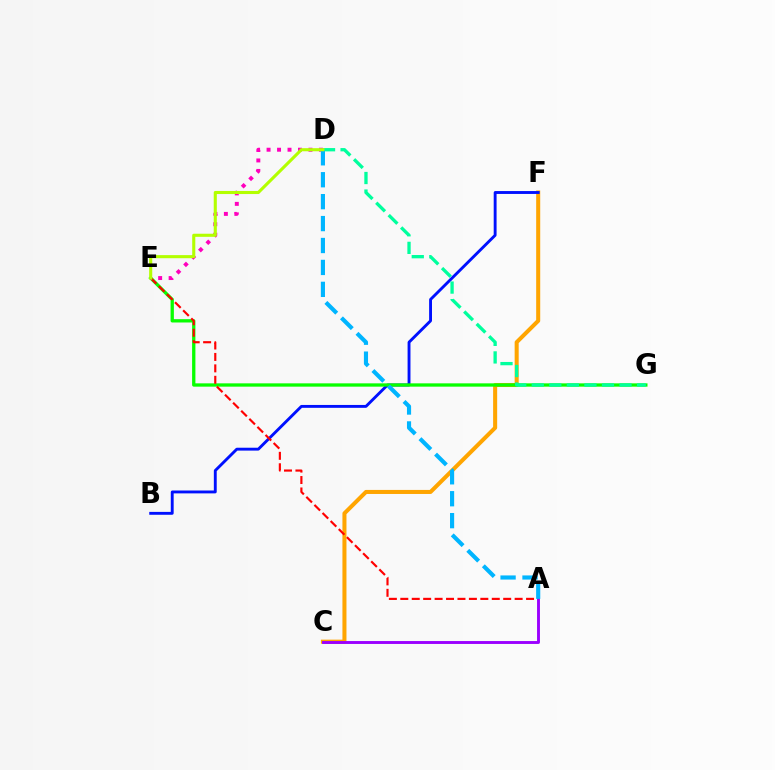{('C', 'F'): [{'color': '#ffa500', 'line_style': 'solid', 'thickness': 2.91}], ('B', 'F'): [{'color': '#0010ff', 'line_style': 'solid', 'thickness': 2.07}], ('E', 'G'): [{'color': '#08ff00', 'line_style': 'solid', 'thickness': 2.38}], ('A', 'E'): [{'color': '#ff0000', 'line_style': 'dashed', 'thickness': 1.55}], ('D', 'G'): [{'color': '#00ff9d', 'line_style': 'dashed', 'thickness': 2.38}], ('A', 'C'): [{'color': '#9b00ff', 'line_style': 'solid', 'thickness': 2.09}], ('D', 'E'): [{'color': '#ff00bd', 'line_style': 'dotted', 'thickness': 2.85}, {'color': '#b3ff00', 'line_style': 'solid', 'thickness': 2.23}], ('A', 'D'): [{'color': '#00b5ff', 'line_style': 'dashed', 'thickness': 2.98}]}